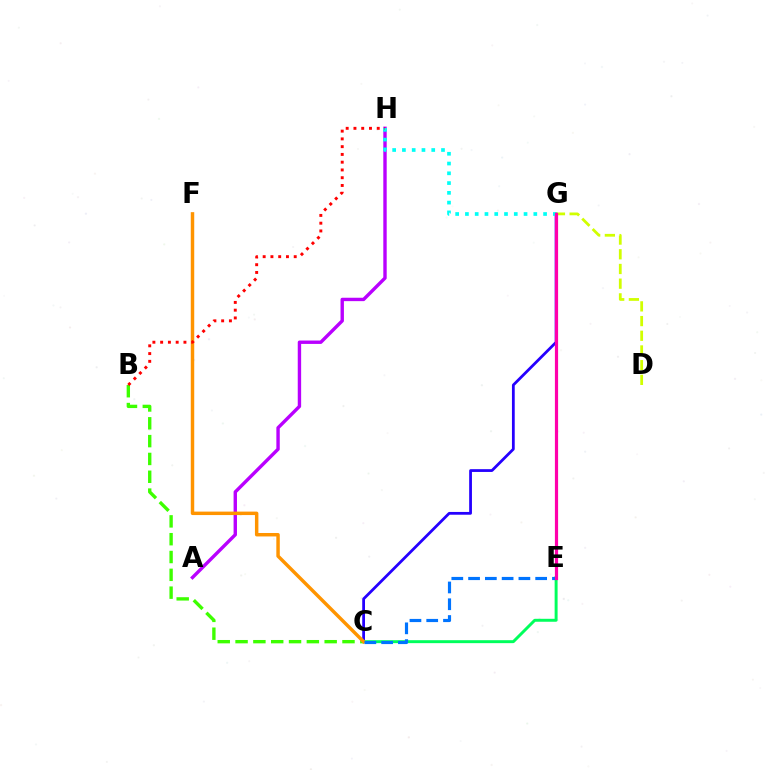{('C', 'G'): [{'color': '#2500ff', 'line_style': 'solid', 'thickness': 2.0}], ('C', 'E'): [{'color': '#00ff5c', 'line_style': 'solid', 'thickness': 2.13}, {'color': '#0074ff', 'line_style': 'dashed', 'thickness': 2.28}], ('A', 'H'): [{'color': '#b900ff', 'line_style': 'solid', 'thickness': 2.44}], ('B', 'C'): [{'color': '#3dff00', 'line_style': 'dashed', 'thickness': 2.42}], ('G', 'H'): [{'color': '#00fff6', 'line_style': 'dotted', 'thickness': 2.65}], ('C', 'F'): [{'color': '#ff9400', 'line_style': 'solid', 'thickness': 2.49}], ('D', 'G'): [{'color': '#d1ff00', 'line_style': 'dashed', 'thickness': 2.0}], ('B', 'H'): [{'color': '#ff0000', 'line_style': 'dotted', 'thickness': 2.11}], ('E', 'G'): [{'color': '#ff00ac', 'line_style': 'solid', 'thickness': 2.3}]}